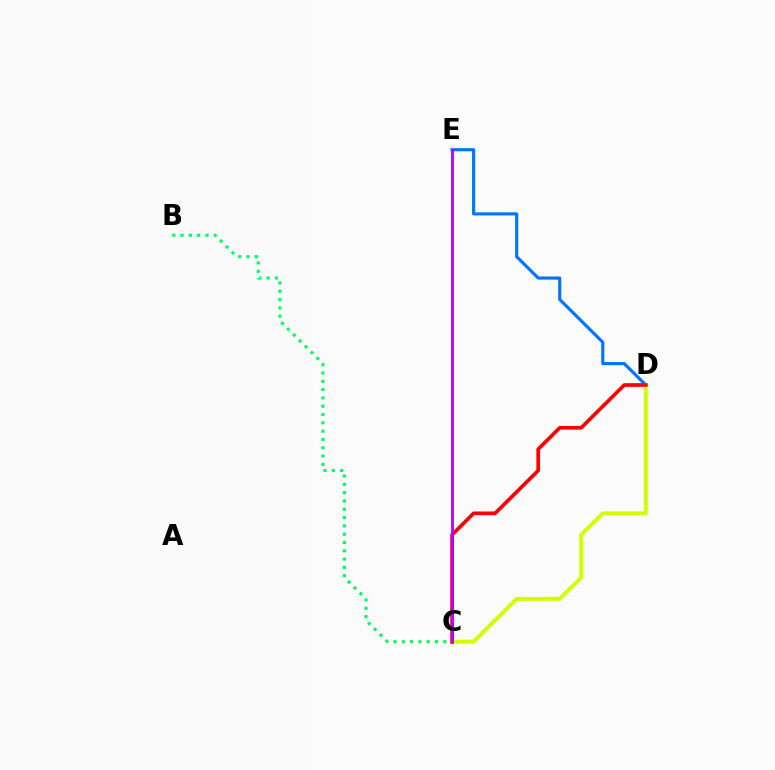{('B', 'C'): [{'color': '#00ff5c', 'line_style': 'dotted', 'thickness': 2.26}], ('D', 'E'): [{'color': '#0074ff', 'line_style': 'solid', 'thickness': 2.25}], ('C', 'D'): [{'color': '#d1ff00', 'line_style': 'solid', 'thickness': 2.86}, {'color': '#ff0000', 'line_style': 'solid', 'thickness': 2.64}], ('C', 'E'): [{'color': '#b900ff', 'line_style': 'solid', 'thickness': 2.05}]}